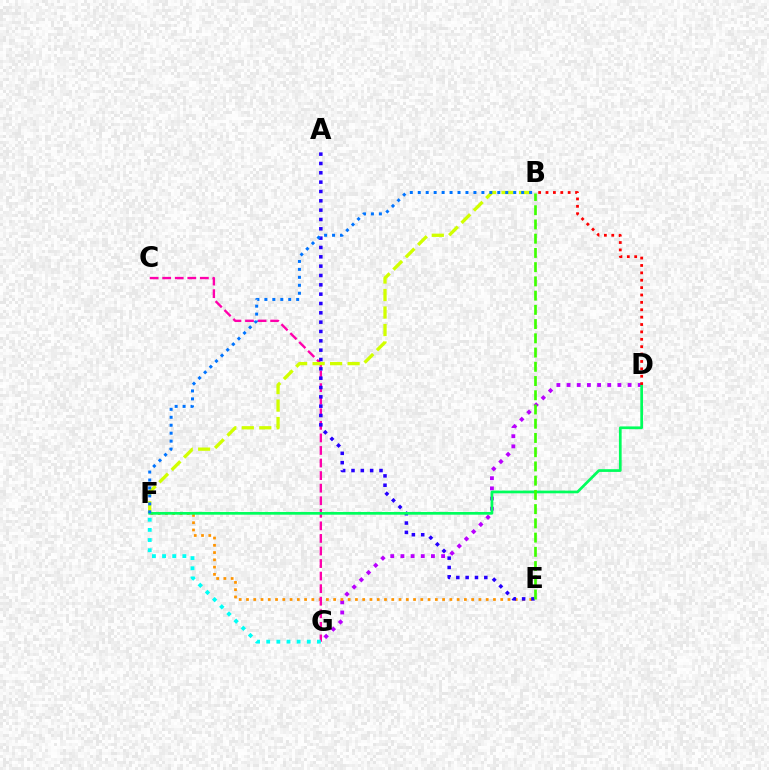{('D', 'G'): [{'color': '#b900ff', 'line_style': 'dotted', 'thickness': 2.76}], ('E', 'F'): [{'color': '#ff9400', 'line_style': 'dotted', 'thickness': 1.97}], ('C', 'G'): [{'color': '#ff00ac', 'line_style': 'dashed', 'thickness': 1.71}], ('B', 'F'): [{'color': '#d1ff00', 'line_style': 'dashed', 'thickness': 2.38}, {'color': '#0074ff', 'line_style': 'dotted', 'thickness': 2.16}], ('A', 'E'): [{'color': '#2500ff', 'line_style': 'dotted', 'thickness': 2.54}], ('D', 'F'): [{'color': '#00ff5c', 'line_style': 'solid', 'thickness': 1.96}], ('B', 'E'): [{'color': '#3dff00', 'line_style': 'dashed', 'thickness': 1.93}], ('B', 'D'): [{'color': '#ff0000', 'line_style': 'dotted', 'thickness': 2.01}], ('F', 'G'): [{'color': '#00fff6', 'line_style': 'dotted', 'thickness': 2.76}]}